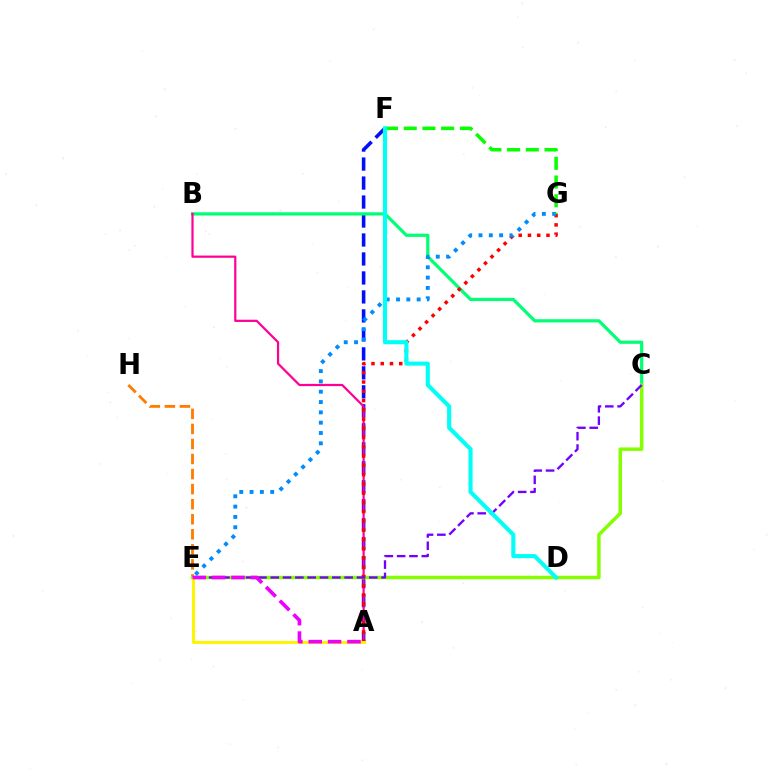{('A', 'F'): [{'color': '#0010ff', 'line_style': 'dashed', 'thickness': 2.58}], ('B', 'C'): [{'color': '#00ff74', 'line_style': 'solid', 'thickness': 2.31}], ('A', 'B'): [{'color': '#ff0094', 'line_style': 'solid', 'thickness': 1.6}], ('E', 'H'): [{'color': '#ff7c00', 'line_style': 'dashed', 'thickness': 2.04}], ('C', 'E'): [{'color': '#84ff00', 'line_style': 'solid', 'thickness': 2.51}, {'color': '#7200ff', 'line_style': 'dashed', 'thickness': 1.67}], ('A', 'G'): [{'color': '#ff0000', 'line_style': 'dotted', 'thickness': 2.52}], ('E', 'G'): [{'color': '#008cff', 'line_style': 'dotted', 'thickness': 2.8}], ('A', 'E'): [{'color': '#fcf500', 'line_style': 'solid', 'thickness': 2.13}, {'color': '#ee00ff', 'line_style': 'dashed', 'thickness': 2.63}], ('F', 'G'): [{'color': '#08ff00', 'line_style': 'dashed', 'thickness': 2.54}], ('D', 'F'): [{'color': '#00fff6', 'line_style': 'solid', 'thickness': 2.96}]}